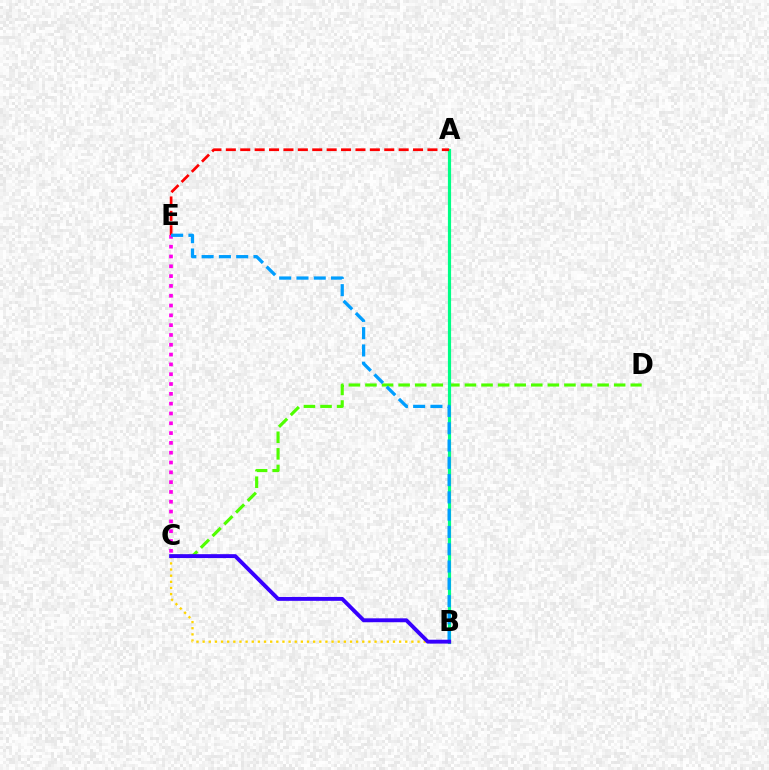{('C', 'D'): [{'color': '#4fff00', 'line_style': 'dashed', 'thickness': 2.25}], ('A', 'B'): [{'color': '#00ff86', 'line_style': 'solid', 'thickness': 2.29}], ('B', 'C'): [{'color': '#ffd500', 'line_style': 'dotted', 'thickness': 1.67}, {'color': '#3700ff', 'line_style': 'solid', 'thickness': 2.8}], ('A', 'E'): [{'color': '#ff0000', 'line_style': 'dashed', 'thickness': 1.96}], ('C', 'E'): [{'color': '#ff00ed', 'line_style': 'dotted', 'thickness': 2.67}], ('B', 'E'): [{'color': '#009eff', 'line_style': 'dashed', 'thickness': 2.35}]}